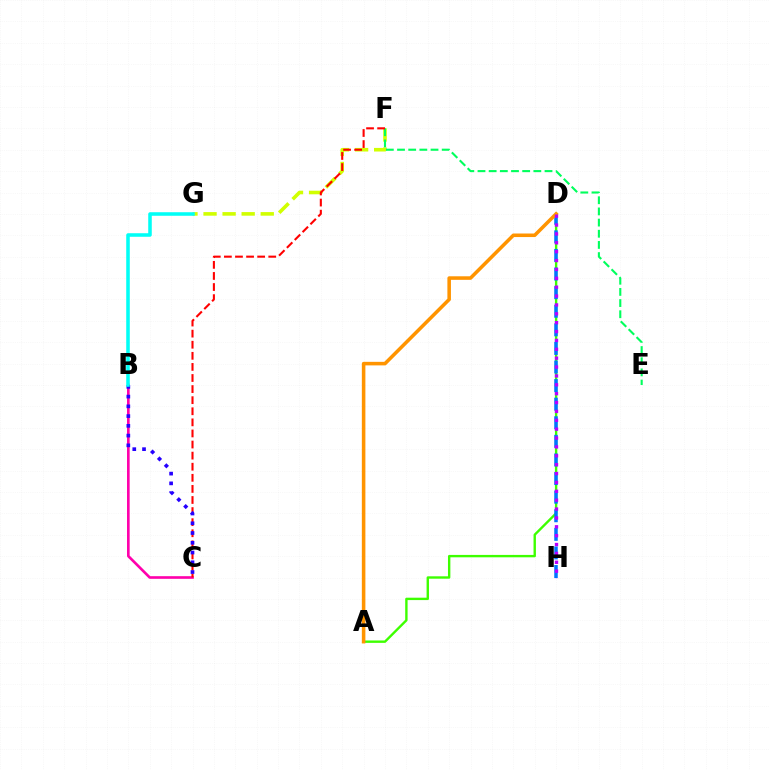{('F', 'G'): [{'color': '#d1ff00', 'line_style': 'dashed', 'thickness': 2.59}], ('B', 'C'): [{'color': '#ff00ac', 'line_style': 'solid', 'thickness': 1.9}, {'color': '#2500ff', 'line_style': 'dotted', 'thickness': 2.65}], ('E', 'F'): [{'color': '#00ff5c', 'line_style': 'dashed', 'thickness': 1.52}], ('A', 'D'): [{'color': '#3dff00', 'line_style': 'solid', 'thickness': 1.72}, {'color': '#ff9400', 'line_style': 'solid', 'thickness': 2.56}], ('C', 'F'): [{'color': '#ff0000', 'line_style': 'dashed', 'thickness': 1.51}], ('D', 'H'): [{'color': '#0074ff', 'line_style': 'dashed', 'thickness': 2.53}, {'color': '#b900ff', 'line_style': 'dotted', 'thickness': 2.41}], ('B', 'G'): [{'color': '#00fff6', 'line_style': 'solid', 'thickness': 2.55}]}